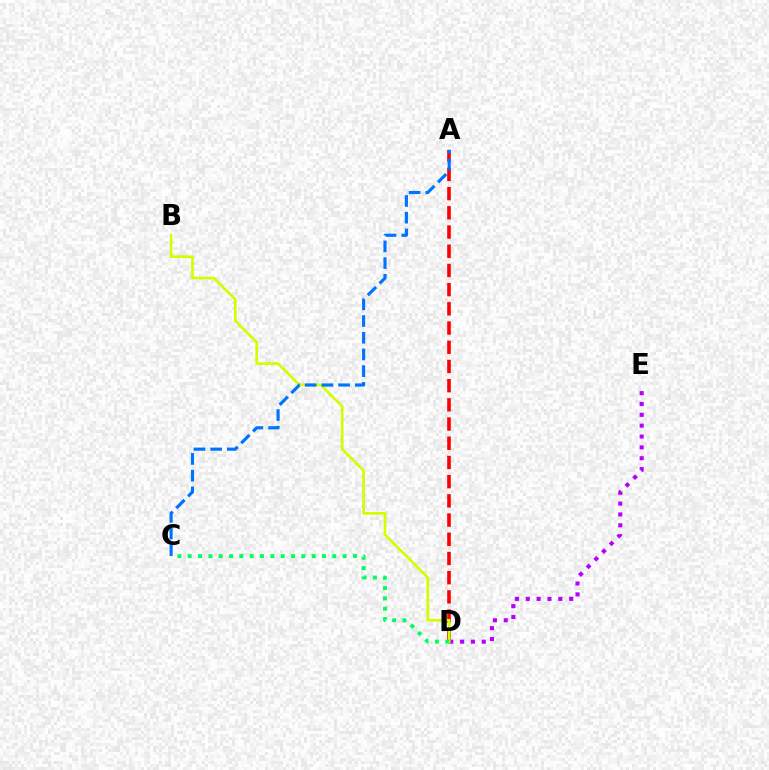{('D', 'E'): [{'color': '#b900ff', 'line_style': 'dotted', 'thickness': 2.95}], ('A', 'D'): [{'color': '#ff0000', 'line_style': 'dashed', 'thickness': 2.61}], ('B', 'D'): [{'color': '#d1ff00', 'line_style': 'solid', 'thickness': 1.91}], ('C', 'D'): [{'color': '#00ff5c', 'line_style': 'dotted', 'thickness': 2.81}], ('A', 'C'): [{'color': '#0074ff', 'line_style': 'dashed', 'thickness': 2.27}]}